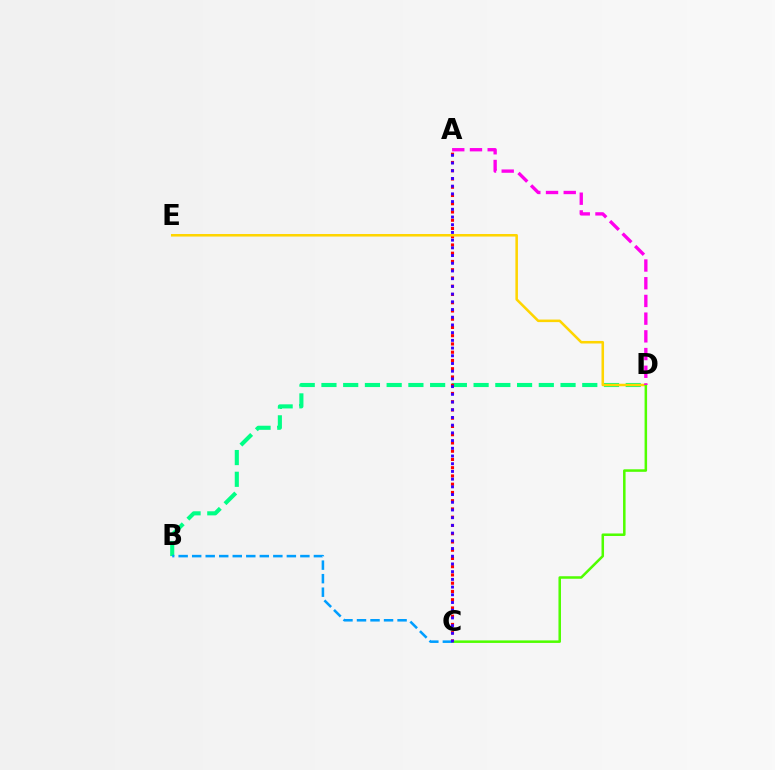{('B', 'D'): [{'color': '#00ff86', 'line_style': 'dashed', 'thickness': 2.95}], ('A', 'C'): [{'color': '#ff0000', 'line_style': 'dotted', 'thickness': 2.24}, {'color': '#3700ff', 'line_style': 'dotted', 'thickness': 2.09}], ('D', 'E'): [{'color': '#ffd500', 'line_style': 'solid', 'thickness': 1.83}], ('C', 'D'): [{'color': '#4fff00', 'line_style': 'solid', 'thickness': 1.82}], ('A', 'D'): [{'color': '#ff00ed', 'line_style': 'dashed', 'thickness': 2.41}], ('B', 'C'): [{'color': '#009eff', 'line_style': 'dashed', 'thickness': 1.84}]}